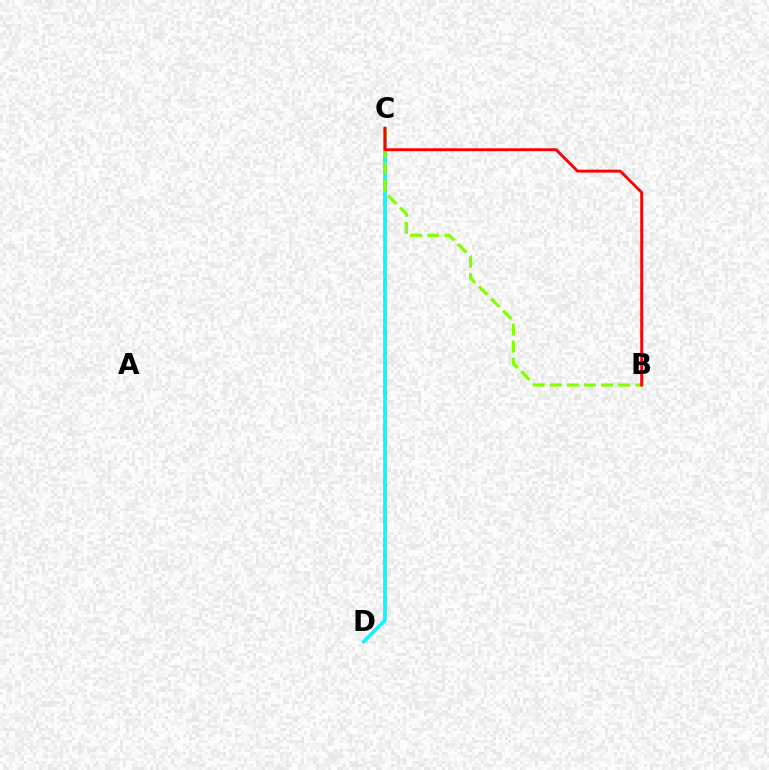{('C', 'D'): [{'color': '#7200ff', 'line_style': 'solid', 'thickness': 1.85}, {'color': '#00fff6', 'line_style': 'solid', 'thickness': 2.32}], ('B', 'C'): [{'color': '#84ff00', 'line_style': 'dashed', 'thickness': 2.32}, {'color': '#ff0000', 'line_style': 'solid', 'thickness': 2.08}]}